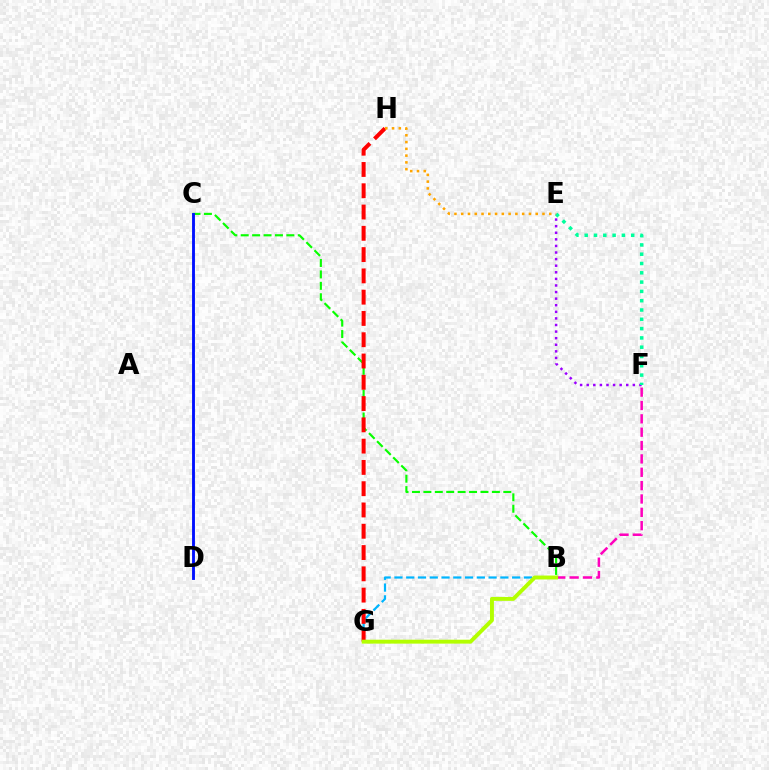{('B', 'G'): [{'color': '#00b5ff', 'line_style': 'dashed', 'thickness': 1.6}, {'color': '#b3ff00', 'line_style': 'solid', 'thickness': 2.82}], ('B', 'C'): [{'color': '#08ff00', 'line_style': 'dashed', 'thickness': 1.55}], ('G', 'H'): [{'color': '#ff0000', 'line_style': 'dashed', 'thickness': 2.89}], ('E', 'F'): [{'color': '#9b00ff', 'line_style': 'dotted', 'thickness': 1.79}, {'color': '#00ff9d', 'line_style': 'dotted', 'thickness': 2.53}], ('B', 'F'): [{'color': '#ff00bd', 'line_style': 'dashed', 'thickness': 1.81}], ('C', 'D'): [{'color': '#0010ff', 'line_style': 'solid', 'thickness': 2.07}], ('E', 'H'): [{'color': '#ffa500', 'line_style': 'dotted', 'thickness': 1.84}]}